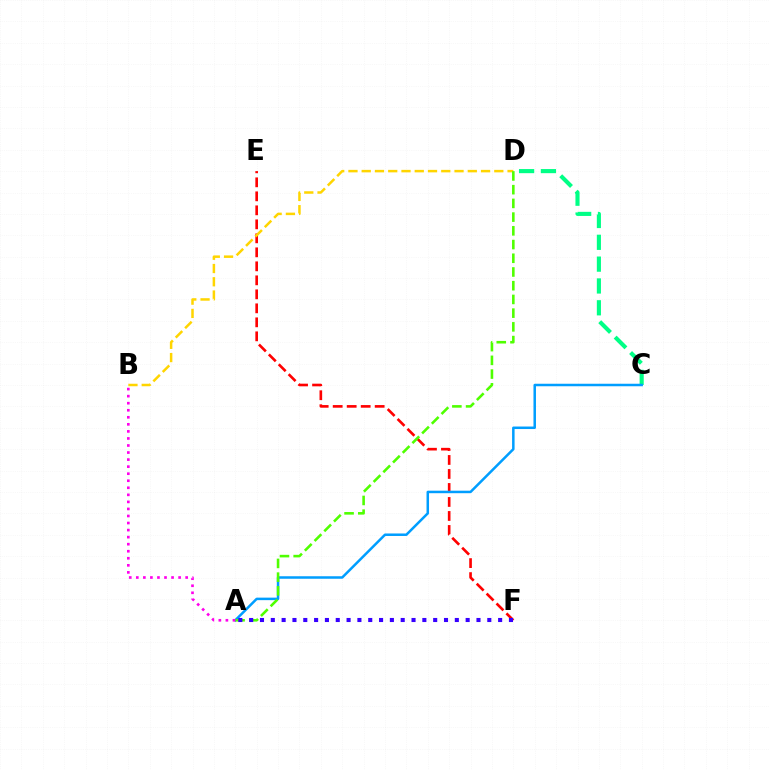{('C', 'D'): [{'color': '#00ff86', 'line_style': 'dashed', 'thickness': 2.97}], ('E', 'F'): [{'color': '#ff0000', 'line_style': 'dashed', 'thickness': 1.9}], ('A', 'C'): [{'color': '#009eff', 'line_style': 'solid', 'thickness': 1.81}], ('B', 'D'): [{'color': '#ffd500', 'line_style': 'dashed', 'thickness': 1.8}], ('A', 'D'): [{'color': '#4fff00', 'line_style': 'dashed', 'thickness': 1.86}], ('A', 'B'): [{'color': '#ff00ed', 'line_style': 'dotted', 'thickness': 1.92}], ('A', 'F'): [{'color': '#3700ff', 'line_style': 'dotted', 'thickness': 2.94}]}